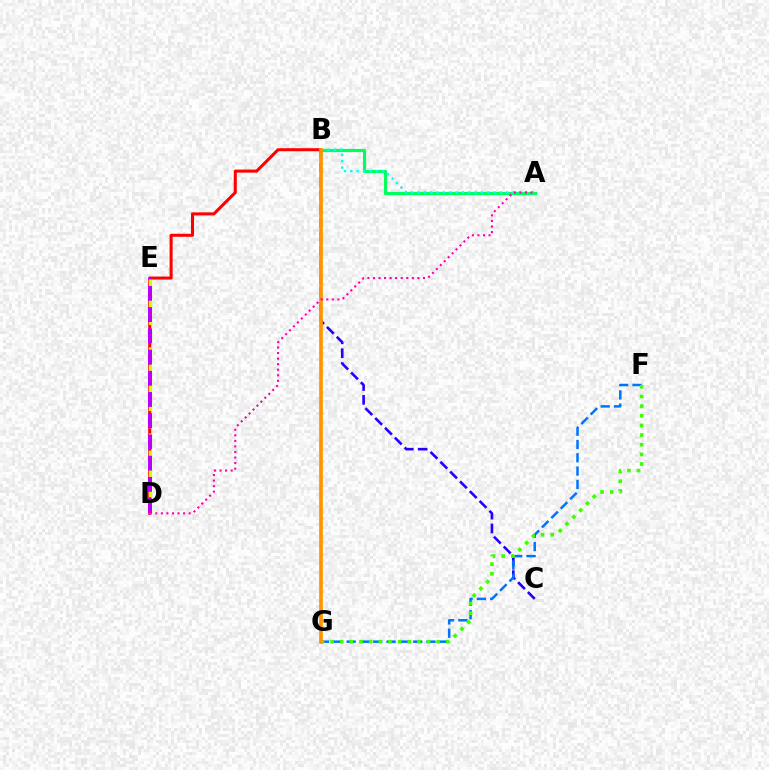{('B', 'D'): [{'color': '#ff0000', 'line_style': 'solid', 'thickness': 2.19}], ('A', 'B'): [{'color': '#00ff5c', 'line_style': 'solid', 'thickness': 2.3}, {'color': '#00fff6', 'line_style': 'dotted', 'thickness': 1.72}], ('D', 'E'): [{'color': '#d1ff00', 'line_style': 'dashed', 'thickness': 2.34}, {'color': '#b900ff', 'line_style': 'dashed', 'thickness': 2.88}], ('B', 'C'): [{'color': '#2500ff', 'line_style': 'dashed', 'thickness': 1.89}], ('F', 'G'): [{'color': '#0074ff', 'line_style': 'dashed', 'thickness': 1.81}, {'color': '#3dff00', 'line_style': 'dotted', 'thickness': 2.62}], ('B', 'G'): [{'color': '#ff9400', 'line_style': 'solid', 'thickness': 2.65}], ('A', 'D'): [{'color': '#ff00ac', 'line_style': 'dotted', 'thickness': 1.51}]}